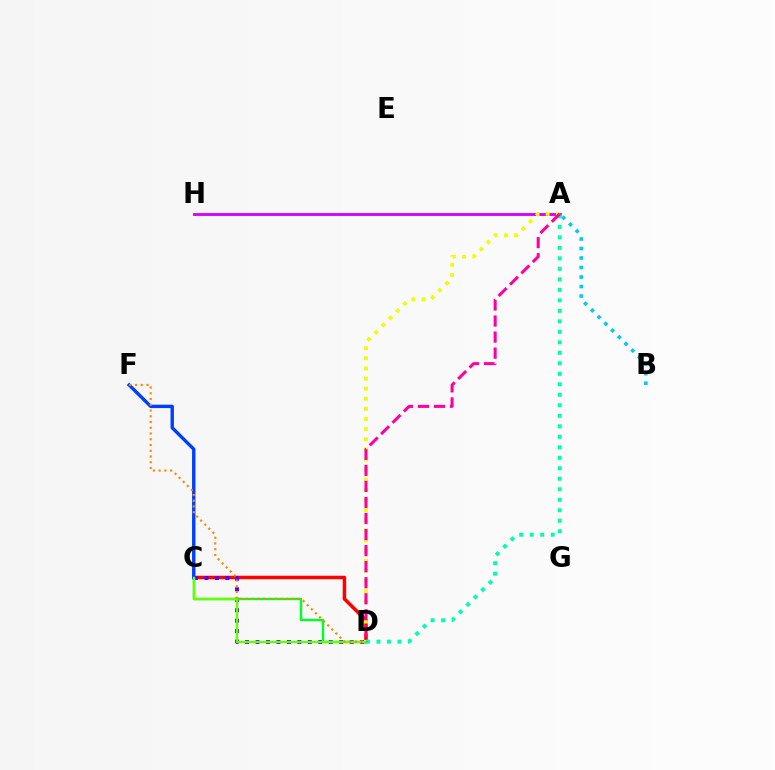{('C', 'D'): [{'color': '#ff0000', 'line_style': 'solid', 'thickness': 2.54}, {'color': '#4f00ff', 'line_style': 'dotted', 'thickness': 2.84}, {'color': '#00ff27', 'line_style': 'solid', 'thickness': 1.73}, {'color': '#66ff00', 'line_style': 'solid', 'thickness': 1.73}], ('A', 'H'): [{'color': '#d600ff', 'line_style': 'solid', 'thickness': 2.06}], ('A', 'B'): [{'color': '#00c7ff', 'line_style': 'dotted', 'thickness': 2.58}], ('C', 'F'): [{'color': '#003fff', 'line_style': 'solid', 'thickness': 2.44}], ('A', 'D'): [{'color': '#eeff00', 'line_style': 'dotted', 'thickness': 2.75}, {'color': '#00ffaf', 'line_style': 'dotted', 'thickness': 2.85}, {'color': '#ff00a0', 'line_style': 'dashed', 'thickness': 2.18}], ('D', 'F'): [{'color': '#ff8800', 'line_style': 'dotted', 'thickness': 1.56}]}